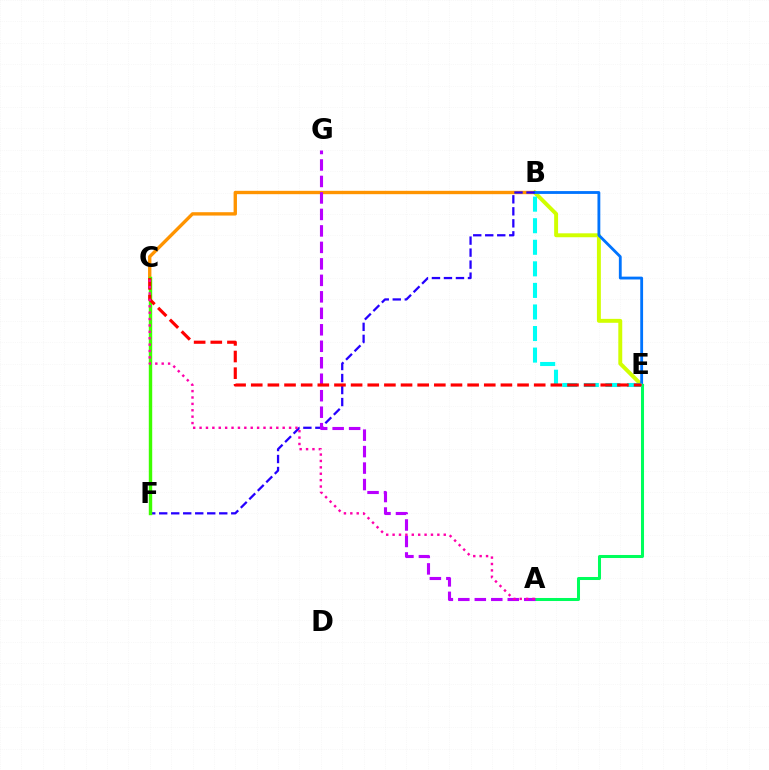{('B', 'C'): [{'color': '#ff9400', 'line_style': 'solid', 'thickness': 2.42}], ('B', 'E'): [{'color': '#d1ff00', 'line_style': 'solid', 'thickness': 2.83}, {'color': '#0074ff', 'line_style': 'solid', 'thickness': 2.04}, {'color': '#00fff6', 'line_style': 'dashed', 'thickness': 2.93}], ('B', 'F'): [{'color': '#2500ff', 'line_style': 'dashed', 'thickness': 1.63}], ('A', 'E'): [{'color': '#00ff5c', 'line_style': 'solid', 'thickness': 2.18}], ('A', 'G'): [{'color': '#b900ff', 'line_style': 'dashed', 'thickness': 2.24}], ('C', 'F'): [{'color': '#3dff00', 'line_style': 'solid', 'thickness': 2.46}], ('C', 'E'): [{'color': '#ff0000', 'line_style': 'dashed', 'thickness': 2.26}], ('A', 'C'): [{'color': '#ff00ac', 'line_style': 'dotted', 'thickness': 1.74}]}